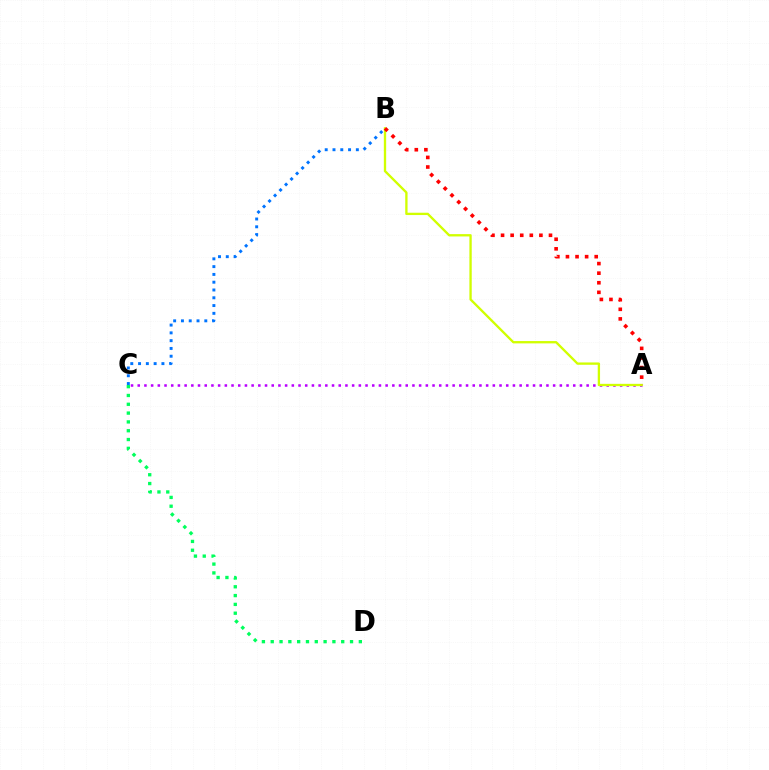{('A', 'C'): [{'color': '#b900ff', 'line_style': 'dotted', 'thickness': 1.82}], ('B', 'C'): [{'color': '#0074ff', 'line_style': 'dotted', 'thickness': 2.12}], ('C', 'D'): [{'color': '#00ff5c', 'line_style': 'dotted', 'thickness': 2.39}], ('A', 'B'): [{'color': '#d1ff00', 'line_style': 'solid', 'thickness': 1.67}, {'color': '#ff0000', 'line_style': 'dotted', 'thickness': 2.6}]}